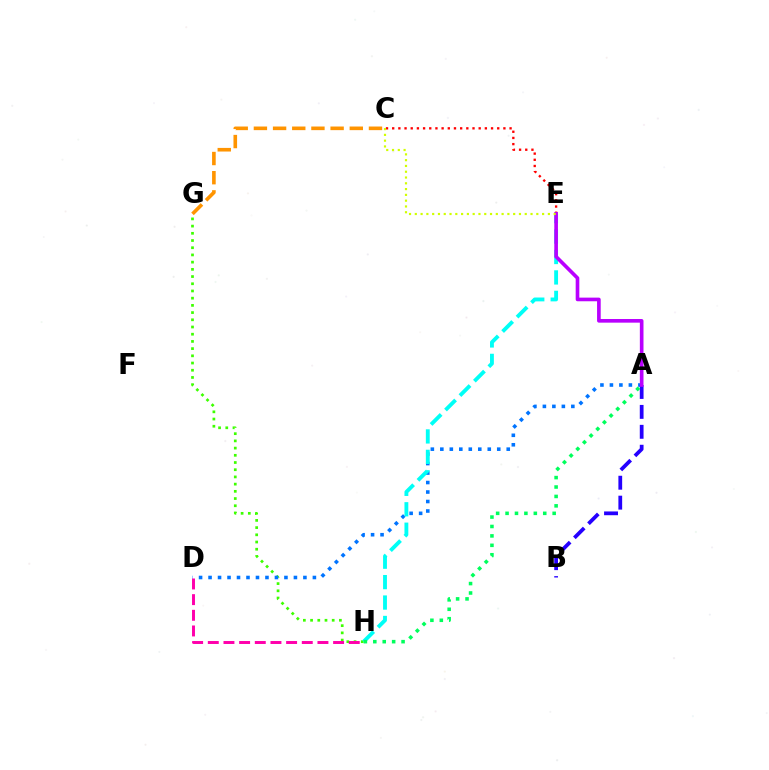{('C', 'E'): [{'color': '#ff0000', 'line_style': 'dotted', 'thickness': 1.68}, {'color': '#d1ff00', 'line_style': 'dotted', 'thickness': 1.57}], ('G', 'H'): [{'color': '#3dff00', 'line_style': 'dotted', 'thickness': 1.96}], ('A', 'D'): [{'color': '#0074ff', 'line_style': 'dotted', 'thickness': 2.58}], ('E', 'H'): [{'color': '#00fff6', 'line_style': 'dashed', 'thickness': 2.77}], ('A', 'B'): [{'color': '#2500ff', 'line_style': 'dashed', 'thickness': 2.71}], ('D', 'H'): [{'color': '#ff00ac', 'line_style': 'dashed', 'thickness': 2.13}], ('A', 'E'): [{'color': '#b900ff', 'line_style': 'solid', 'thickness': 2.62}], ('C', 'G'): [{'color': '#ff9400', 'line_style': 'dashed', 'thickness': 2.61}], ('A', 'H'): [{'color': '#00ff5c', 'line_style': 'dotted', 'thickness': 2.56}]}